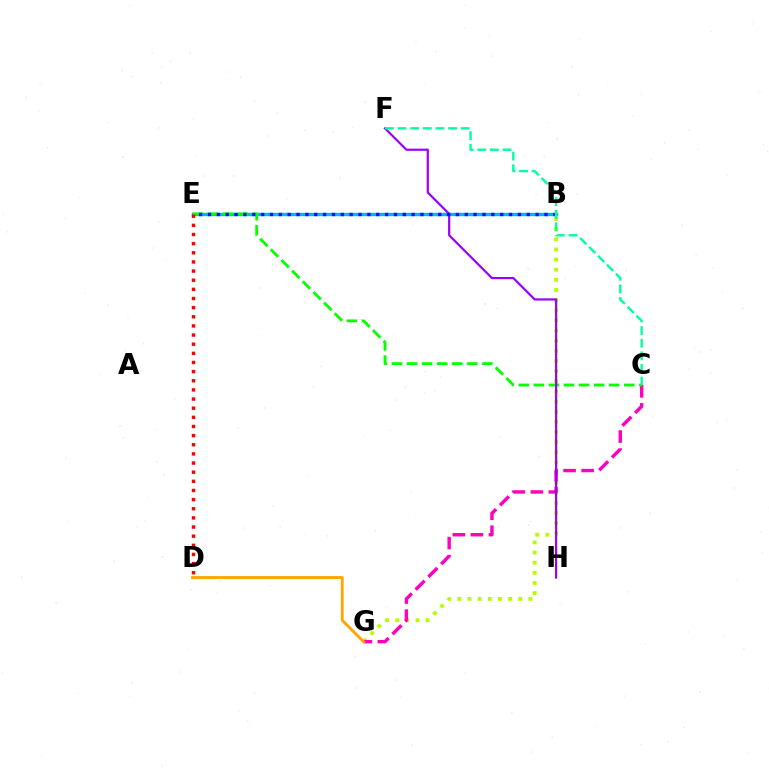{('B', 'G'): [{'color': '#b3ff00', 'line_style': 'dotted', 'thickness': 2.76}], ('C', 'G'): [{'color': '#ff00bd', 'line_style': 'dashed', 'thickness': 2.45}], ('B', 'E'): [{'color': '#00b5ff', 'line_style': 'solid', 'thickness': 2.44}, {'color': '#0010ff', 'line_style': 'dotted', 'thickness': 2.41}], ('C', 'E'): [{'color': '#08ff00', 'line_style': 'dashed', 'thickness': 2.05}], ('D', 'G'): [{'color': '#ffa500', 'line_style': 'solid', 'thickness': 2.05}], ('F', 'H'): [{'color': '#9b00ff', 'line_style': 'solid', 'thickness': 1.58}], ('D', 'E'): [{'color': '#ff0000', 'line_style': 'dotted', 'thickness': 2.48}], ('C', 'F'): [{'color': '#00ff9d', 'line_style': 'dashed', 'thickness': 1.72}]}